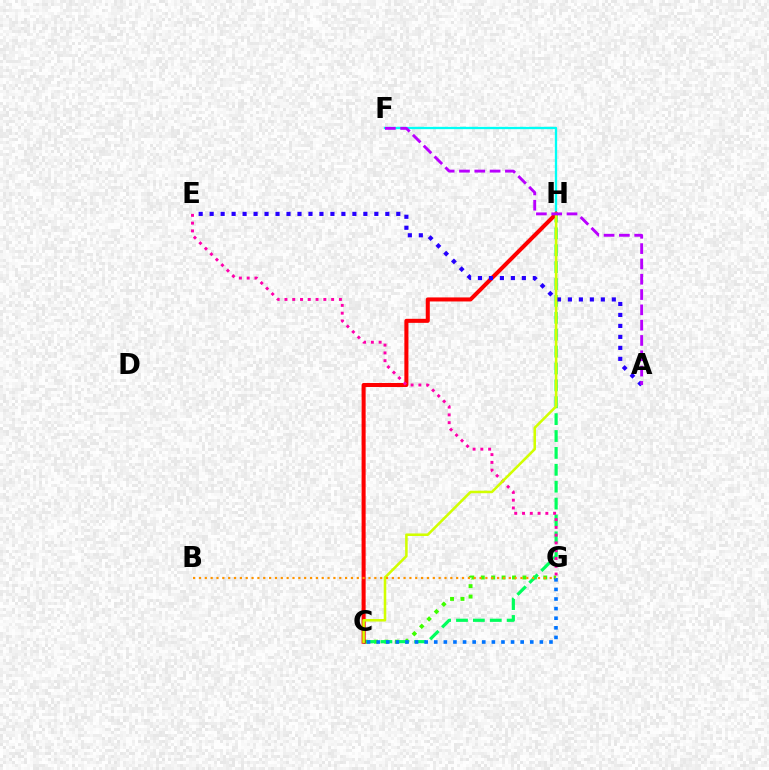{('C', 'G'): [{'color': '#3dff00', 'line_style': 'dotted', 'thickness': 2.83}, {'color': '#0074ff', 'line_style': 'dotted', 'thickness': 2.61}], ('C', 'H'): [{'color': '#00ff5c', 'line_style': 'dashed', 'thickness': 2.29}, {'color': '#ff0000', 'line_style': 'solid', 'thickness': 2.91}, {'color': '#d1ff00', 'line_style': 'solid', 'thickness': 1.83}], ('F', 'H'): [{'color': '#00fff6', 'line_style': 'solid', 'thickness': 1.66}], ('A', 'E'): [{'color': '#2500ff', 'line_style': 'dotted', 'thickness': 2.98}], ('E', 'G'): [{'color': '#ff00ac', 'line_style': 'dotted', 'thickness': 2.11}], ('A', 'F'): [{'color': '#b900ff', 'line_style': 'dashed', 'thickness': 2.08}], ('B', 'G'): [{'color': '#ff9400', 'line_style': 'dotted', 'thickness': 1.59}]}